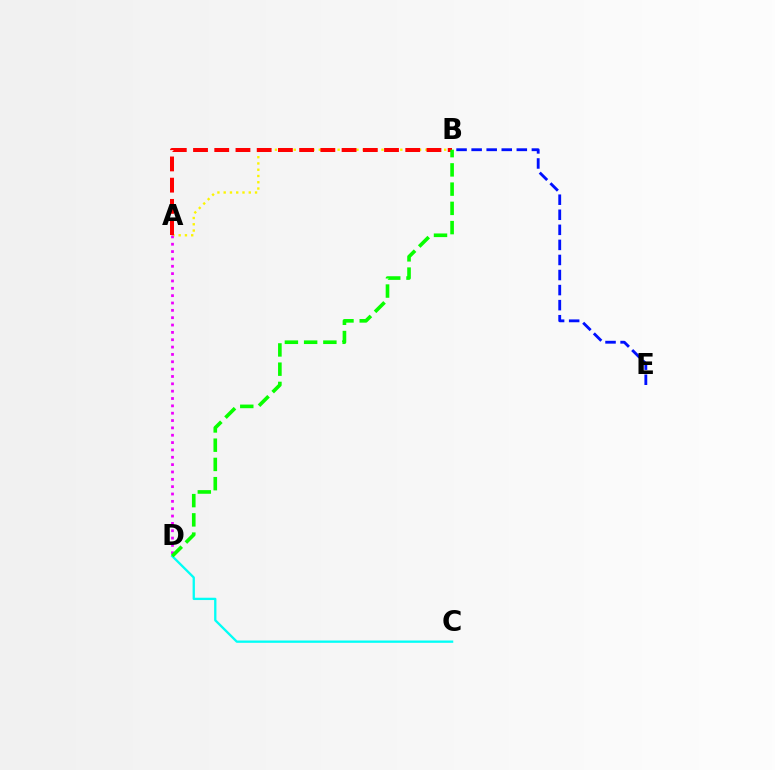{('C', 'D'): [{'color': '#00fff6', 'line_style': 'solid', 'thickness': 1.66}], ('A', 'B'): [{'color': '#fcf500', 'line_style': 'dotted', 'thickness': 1.7}, {'color': '#ff0000', 'line_style': 'dashed', 'thickness': 2.88}], ('A', 'D'): [{'color': '#ee00ff', 'line_style': 'dotted', 'thickness': 2.0}], ('B', 'D'): [{'color': '#08ff00', 'line_style': 'dashed', 'thickness': 2.61}], ('B', 'E'): [{'color': '#0010ff', 'line_style': 'dashed', 'thickness': 2.05}]}